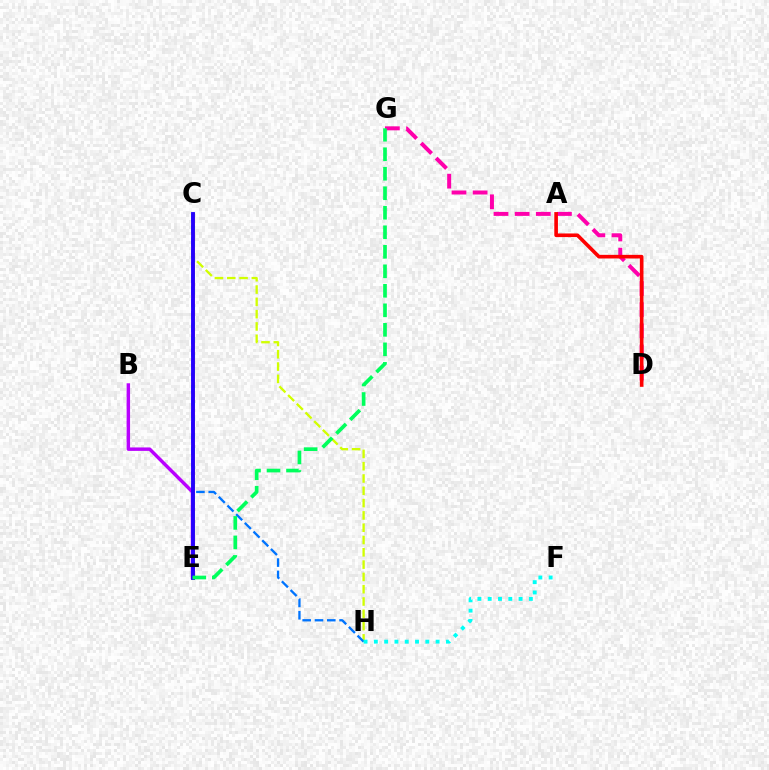{('D', 'G'): [{'color': '#ff00ac', 'line_style': 'dashed', 'thickness': 2.87}], ('C', 'H'): [{'color': '#d1ff00', 'line_style': 'dashed', 'thickness': 1.67}, {'color': '#0074ff', 'line_style': 'dashed', 'thickness': 1.67}], ('C', 'E'): [{'color': '#3dff00', 'line_style': 'solid', 'thickness': 2.16}, {'color': '#ff9400', 'line_style': 'dashed', 'thickness': 2.17}, {'color': '#2500ff', 'line_style': 'solid', 'thickness': 2.77}], ('A', 'D'): [{'color': '#ff0000', 'line_style': 'solid', 'thickness': 2.62}], ('B', 'E'): [{'color': '#b900ff', 'line_style': 'solid', 'thickness': 2.48}], ('F', 'H'): [{'color': '#00fff6', 'line_style': 'dotted', 'thickness': 2.8}], ('E', 'G'): [{'color': '#00ff5c', 'line_style': 'dashed', 'thickness': 2.65}]}